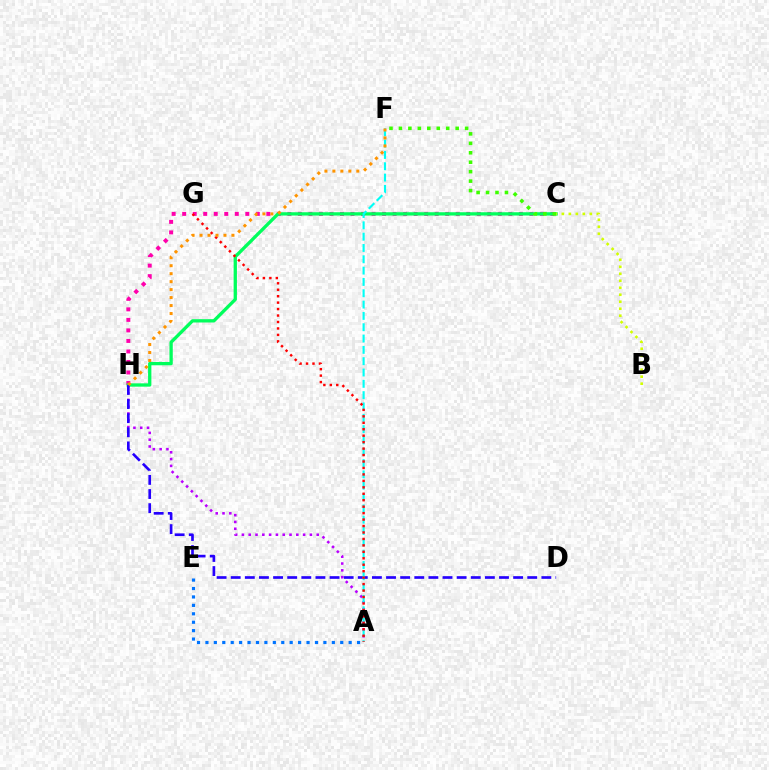{('C', 'H'): [{'color': '#ff00ac', 'line_style': 'dotted', 'thickness': 2.86}, {'color': '#00ff5c', 'line_style': 'solid', 'thickness': 2.38}], ('A', 'H'): [{'color': '#b900ff', 'line_style': 'dotted', 'thickness': 1.85}], ('A', 'E'): [{'color': '#0074ff', 'line_style': 'dotted', 'thickness': 2.29}], ('D', 'H'): [{'color': '#2500ff', 'line_style': 'dashed', 'thickness': 1.92}], ('A', 'F'): [{'color': '#00fff6', 'line_style': 'dashed', 'thickness': 1.54}], ('A', 'G'): [{'color': '#ff0000', 'line_style': 'dotted', 'thickness': 1.75}], ('B', 'C'): [{'color': '#d1ff00', 'line_style': 'dotted', 'thickness': 1.9}], ('C', 'F'): [{'color': '#3dff00', 'line_style': 'dotted', 'thickness': 2.57}], ('F', 'H'): [{'color': '#ff9400', 'line_style': 'dotted', 'thickness': 2.17}]}